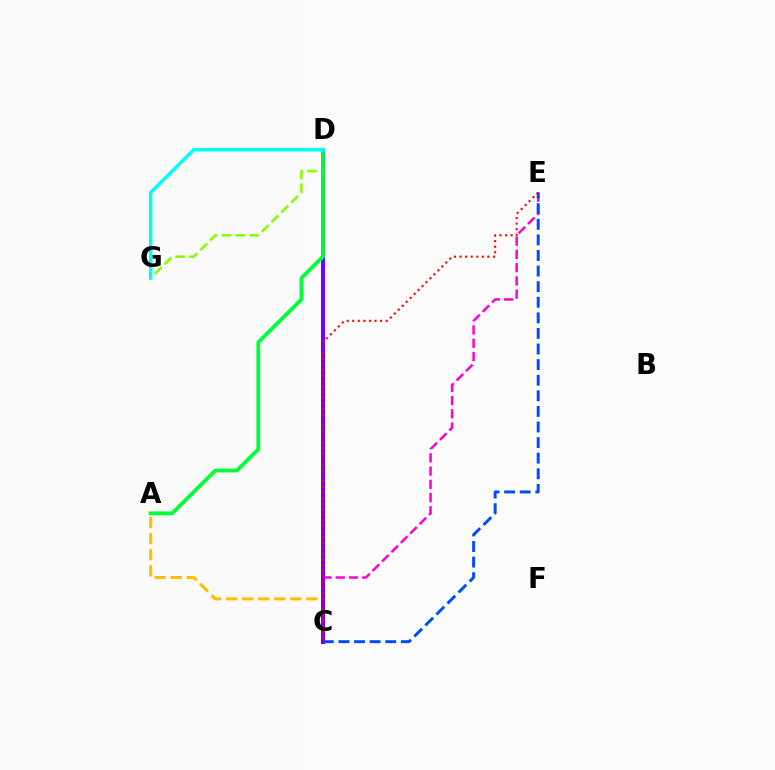{('C', 'E'): [{'color': '#ff00cf', 'line_style': 'dashed', 'thickness': 1.8}, {'color': '#004bff', 'line_style': 'dashed', 'thickness': 2.12}, {'color': '#ff0000', 'line_style': 'dotted', 'thickness': 1.51}], ('A', 'C'): [{'color': '#ffbd00', 'line_style': 'dashed', 'thickness': 2.18}], ('D', 'G'): [{'color': '#84ff00', 'line_style': 'dashed', 'thickness': 1.88}, {'color': '#00fff6', 'line_style': 'solid', 'thickness': 2.48}], ('C', 'D'): [{'color': '#7200ff', 'line_style': 'solid', 'thickness': 2.9}], ('A', 'D'): [{'color': '#00ff39', 'line_style': 'solid', 'thickness': 2.74}]}